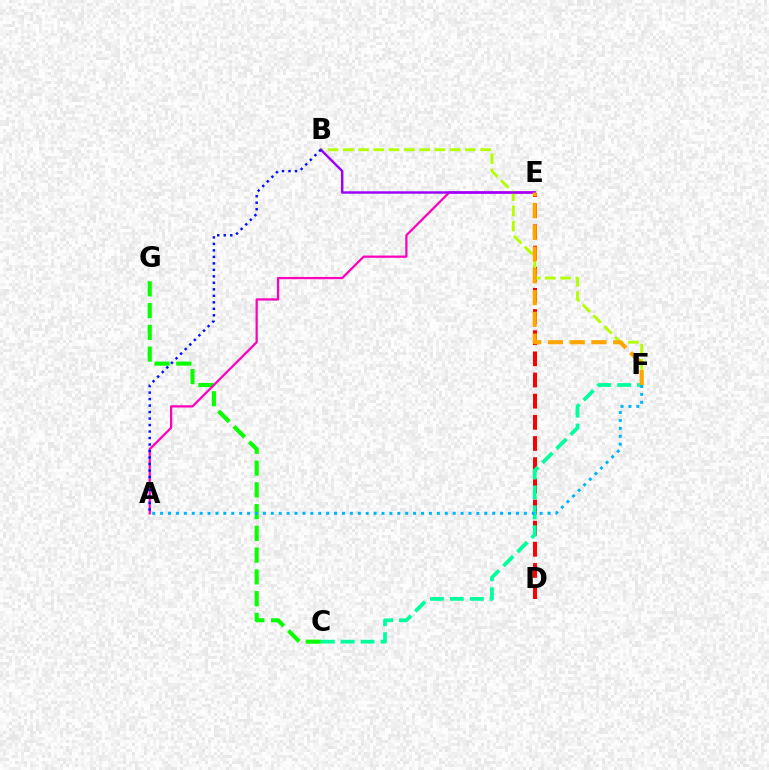{('D', 'E'): [{'color': '#ff0000', 'line_style': 'dashed', 'thickness': 2.87}], ('C', 'G'): [{'color': '#08ff00', 'line_style': 'dashed', 'thickness': 2.96}], ('A', 'E'): [{'color': '#ff00bd', 'line_style': 'solid', 'thickness': 1.61}], ('B', 'F'): [{'color': '#b3ff00', 'line_style': 'dashed', 'thickness': 2.07}], ('C', 'F'): [{'color': '#00ff9d', 'line_style': 'dashed', 'thickness': 2.7}], ('B', 'E'): [{'color': '#9b00ff', 'line_style': 'solid', 'thickness': 1.75}], ('A', 'B'): [{'color': '#0010ff', 'line_style': 'dotted', 'thickness': 1.76}], ('E', 'F'): [{'color': '#ffa500', 'line_style': 'dashed', 'thickness': 2.96}], ('A', 'F'): [{'color': '#00b5ff', 'line_style': 'dotted', 'thickness': 2.15}]}